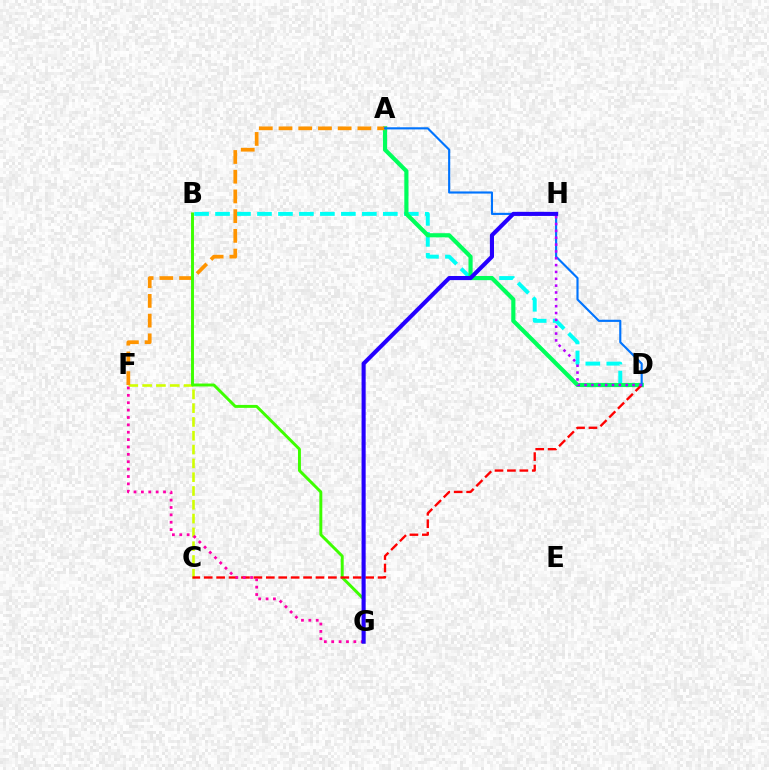{('C', 'F'): [{'color': '#d1ff00', 'line_style': 'dashed', 'thickness': 1.88}], ('B', 'D'): [{'color': '#00fff6', 'line_style': 'dashed', 'thickness': 2.85}], ('A', 'D'): [{'color': '#00ff5c', 'line_style': 'solid', 'thickness': 2.99}, {'color': '#0074ff', 'line_style': 'solid', 'thickness': 1.54}], ('A', 'F'): [{'color': '#ff9400', 'line_style': 'dashed', 'thickness': 2.68}], ('B', 'G'): [{'color': '#3dff00', 'line_style': 'solid', 'thickness': 2.12}], ('C', 'D'): [{'color': '#ff0000', 'line_style': 'dashed', 'thickness': 1.69}], ('F', 'G'): [{'color': '#ff00ac', 'line_style': 'dotted', 'thickness': 2.0}], ('G', 'H'): [{'color': '#2500ff', 'line_style': 'solid', 'thickness': 2.95}], ('D', 'H'): [{'color': '#b900ff', 'line_style': 'dotted', 'thickness': 1.86}]}